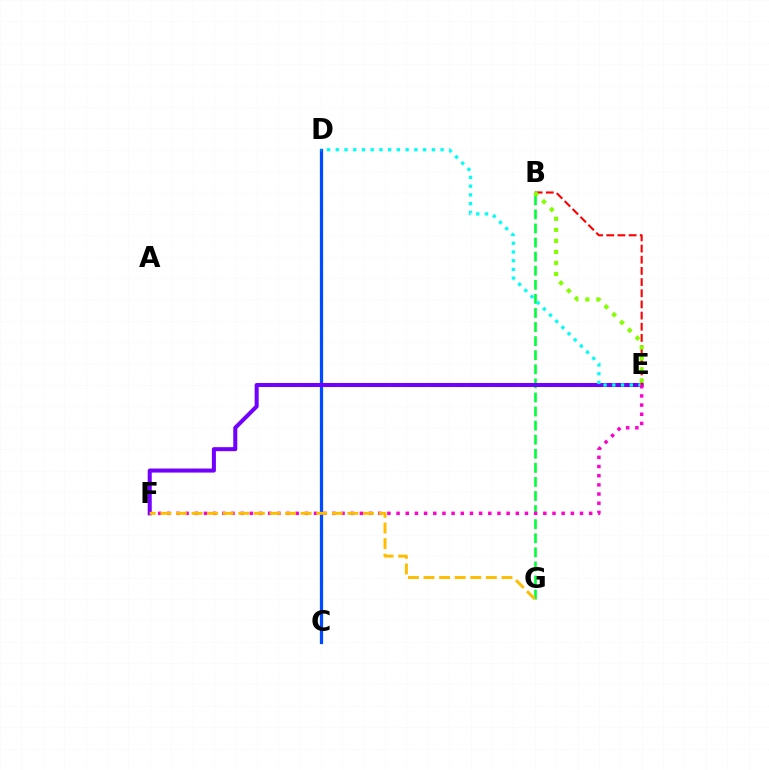{('C', 'D'): [{'color': '#004bff', 'line_style': 'solid', 'thickness': 2.34}], ('B', 'G'): [{'color': '#00ff39', 'line_style': 'dashed', 'thickness': 1.91}], ('E', 'F'): [{'color': '#7200ff', 'line_style': 'solid', 'thickness': 2.9}, {'color': '#ff00cf', 'line_style': 'dotted', 'thickness': 2.49}], ('D', 'E'): [{'color': '#00fff6', 'line_style': 'dotted', 'thickness': 2.37}], ('B', 'E'): [{'color': '#ff0000', 'line_style': 'dashed', 'thickness': 1.52}, {'color': '#84ff00', 'line_style': 'dotted', 'thickness': 3.0}], ('F', 'G'): [{'color': '#ffbd00', 'line_style': 'dashed', 'thickness': 2.12}]}